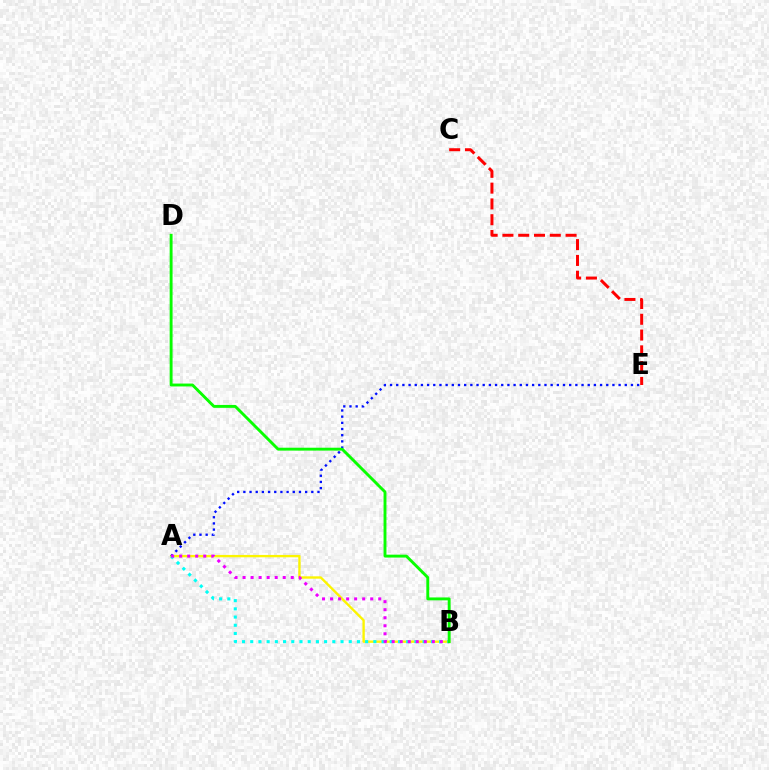{('A', 'B'): [{'color': '#fcf500', 'line_style': 'solid', 'thickness': 1.7}, {'color': '#00fff6', 'line_style': 'dotted', 'thickness': 2.23}, {'color': '#ee00ff', 'line_style': 'dotted', 'thickness': 2.18}], ('A', 'E'): [{'color': '#0010ff', 'line_style': 'dotted', 'thickness': 1.68}], ('C', 'E'): [{'color': '#ff0000', 'line_style': 'dashed', 'thickness': 2.14}], ('B', 'D'): [{'color': '#08ff00', 'line_style': 'solid', 'thickness': 2.08}]}